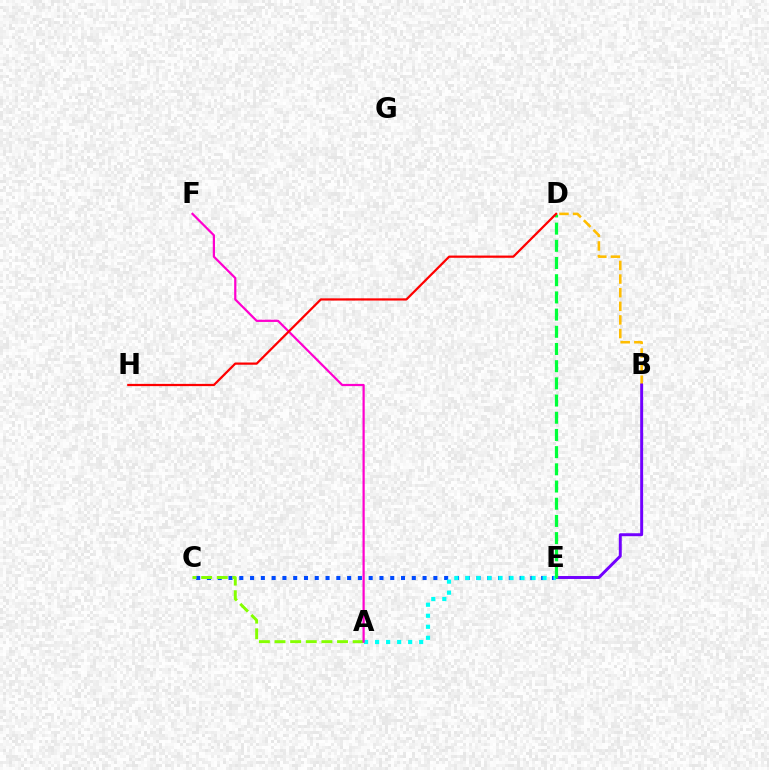{('C', 'E'): [{'color': '#004bff', 'line_style': 'dotted', 'thickness': 2.93}], ('B', 'D'): [{'color': '#ffbd00', 'line_style': 'dashed', 'thickness': 1.85}], ('B', 'E'): [{'color': '#7200ff', 'line_style': 'solid', 'thickness': 2.13}], ('A', 'C'): [{'color': '#84ff00', 'line_style': 'dashed', 'thickness': 2.12}], ('A', 'E'): [{'color': '#00fff6', 'line_style': 'dotted', 'thickness': 2.99}], ('A', 'F'): [{'color': '#ff00cf', 'line_style': 'solid', 'thickness': 1.6}], ('D', 'E'): [{'color': '#00ff39', 'line_style': 'dashed', 'thickness': 2.34}], ('D', 'H'): [{'color': '#ff0000', 'line_style': 'solid', 'thickness': 1.61}]}